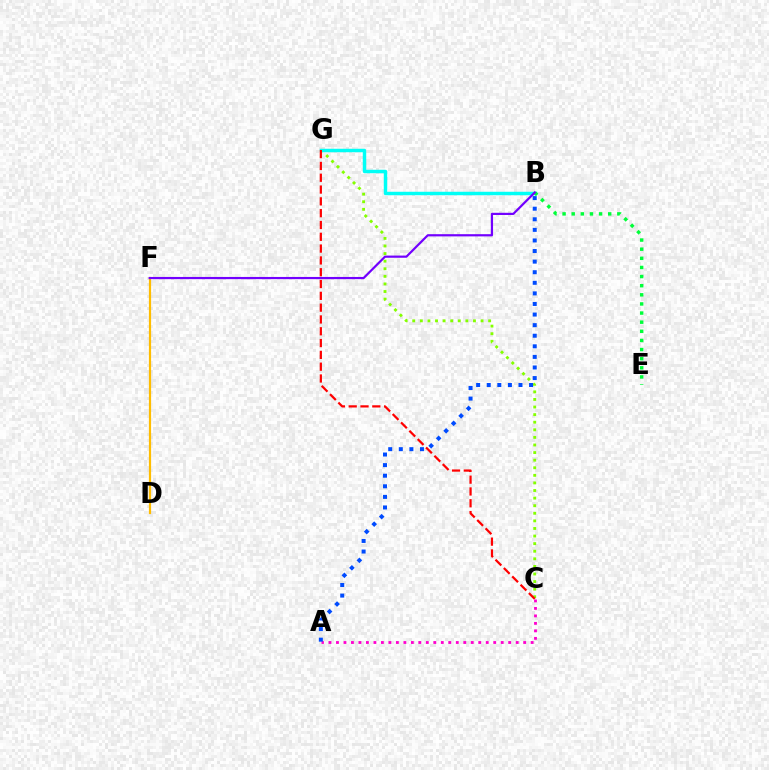{('C', 'G'): [{'color': '#84ff00', 'line_style': 'dotted', 'thickness': 2.06}, {'color': '#ff0000', 'line_style': 'dashed', 'thickness': 1.6}], ('B', 'G'): [{'color': '#00fff6', 'line_style': 'solid', 'thickness': 2.48}], ('D', 'F'): [{'color': '#ffbd00', 'line_style': 'solid', 'thickness': 1.59}], ('A', 'C'): [{'color': '#ff00cf', 'line_style': 'dotted', 'thickness': 2.03}], ('A', 'B'): [{'color': '#004bff', 'line_style': 'dotted', 'thickness': 2.88}], ('B', 'E'): [{'color': '#00ff39', 'line_style': 'dotted', 'thickness': 2.48}], ('B', 'F'): [{'color': '#7200ff', 'line_style': 'solid', 'thickness': 1.59}]}